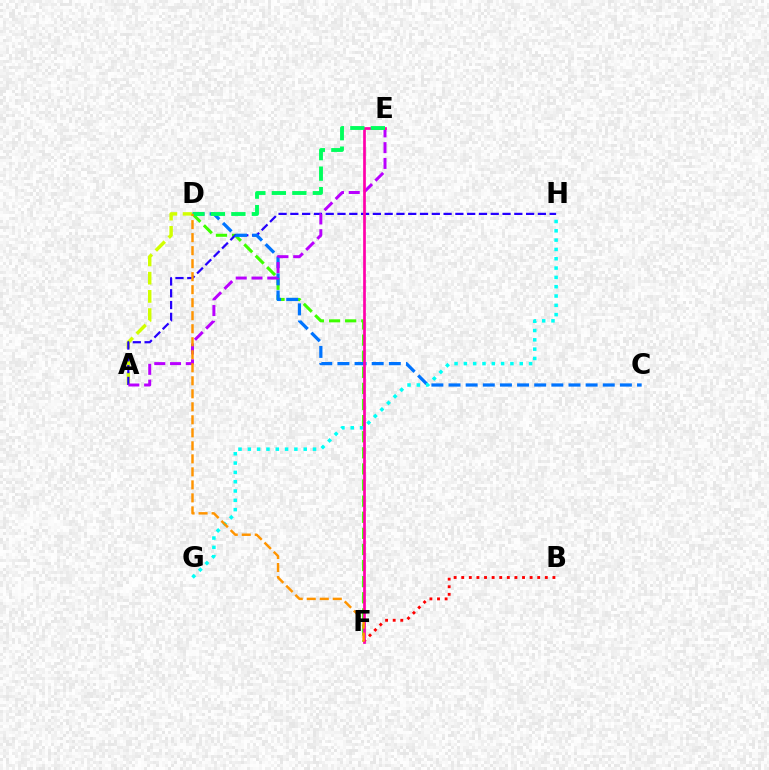{('D', 'F'): [{'color': '#3dff00', 'line_style': 'dashed', 'thickness': 2.19}, {'color': '#ff9400', 'line_style': 'dashed', 'thickness': 1.77}], ('A', 'D'): [{'color': '#d1ff00', 'line_style': 'dashed', 'thickness': 2.48}], ('A', 'H'): [{'color': '#2500ff', 'line_style': 'dashed', 'thickness': 1.6}], ('C', 'D'): [{'color': '#0074ff', 'line_style': 'dashed', 'thickness': 2.33}], ('A', 'E'): [{'color': '#b900ff', 'line_style': 'dashed', 'thickness': 2.14}], ('B', 'F'): [{'color': '#ff0000', 'line_style': 'dotted', 'thickness': 2.06}], ('G', 'H'): [{'color': '#00fff6', 'line_style': 'dotted', 'thickness': 2.53}], ('E', 'F'): [{'color': '#ff00ac', 'line_style': 'solid', 'thickness': 1.95}], ('D', 'E'): [{'color': '#00ff5c', 'line_style': 'dashed', 'thickness': 2.78}]}